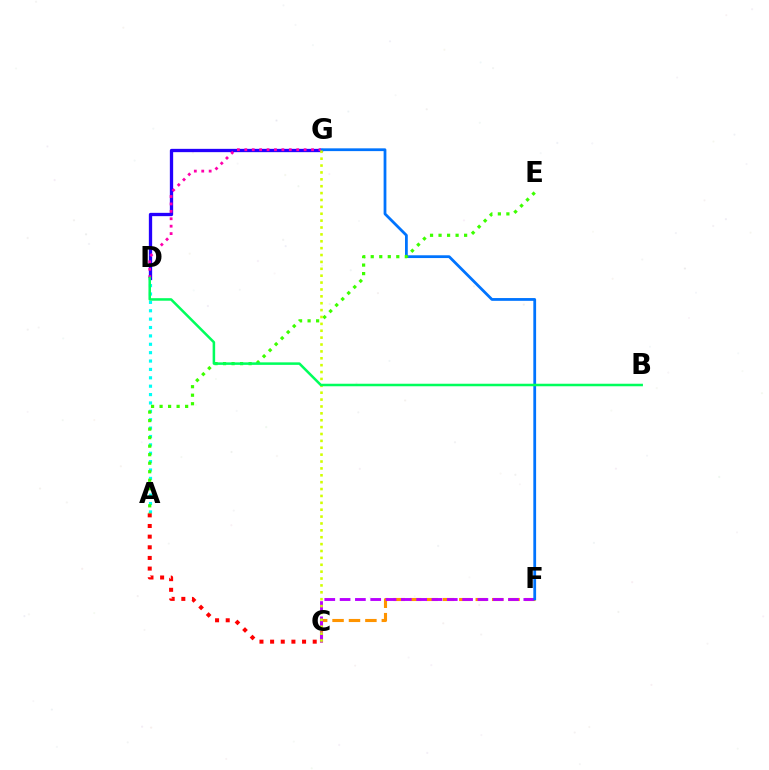{('A', 'D'): [{'color': '#00fff6', 'line_style': 'dotted', 'thickness': 2.28}], ('D', 'G'): [{'color': '#2500ff', 'line_style': 'solid', 'thickness': 2.38}, {'color': '#ff00ac', 'line_style': 'dotted', 'thickness': 2.02}], ('C', 'F'): [{'color': '#ff9400', 'line_style': 'dashed', 'thickness': 2.23}, {'color': '#b900ff', 'line_style': 'dashed', 'thickness': 2.08}], ('A', 'C'): [{'color': '#ff0000', 'line_style': 'dotted', 'thickness': 2.89}], ('F', 'G'): [{'color': '#0074ff', 'line_style': 'solid', 'thickness': 2.0}], ('A', 'E'): [{'color': '#3dff00', 'line_style': 'dotted', 'thickness': 2.32}], ('C', 'G'): [{'color': '#d1ff00', 'line_style': 'dotted', 'thickness': 1.87}], ('B', 'D'): [{'color': '#00ff5c', 'line_style': 'solid', 'thickness': 1.82}]}